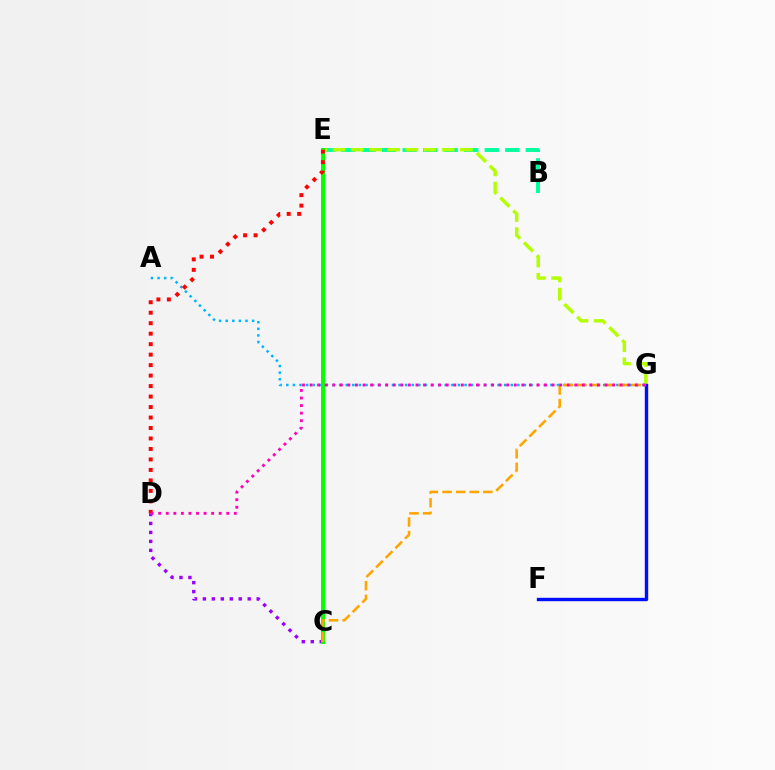{('B', 'E'): [{'color': '#00ff9d', 'line_style': 'dashed', 'thickness': 2.79}], ('A', 'G'): [{'color': '#00b5ff', 'line_style': 'dotted', 'thickness': 1.79}], ('C', 'D'): [{'color': '#9b00ff', 'line_style': 'dotted', 'thickness': 2.44}], ('E', 'G'): [{'color': '#b3ff00', 'line_style': 'dashed', 'thickness': 2.47}], ('F', 'G'): [{'color': '#0010ff', 'line_style': 'solid', 'thickness': 2.44}], ('C', 'E'): [{'color': '#08ff00', 'line_style': 'solid', 'thickness': 2.88}], ('C', 'G'): [{'color': '#ffa500', 'line_style': 'dashed', 'thickness': 1.85}], ('D', 'E'): [{'color': '#ff0000', 'line_style': 'dotted', 'thickness': 2.85}], ('D', 'G'): [{'color': '#ff00bd', 'line_style': 'dotted', 'thickness': 2.05}]}